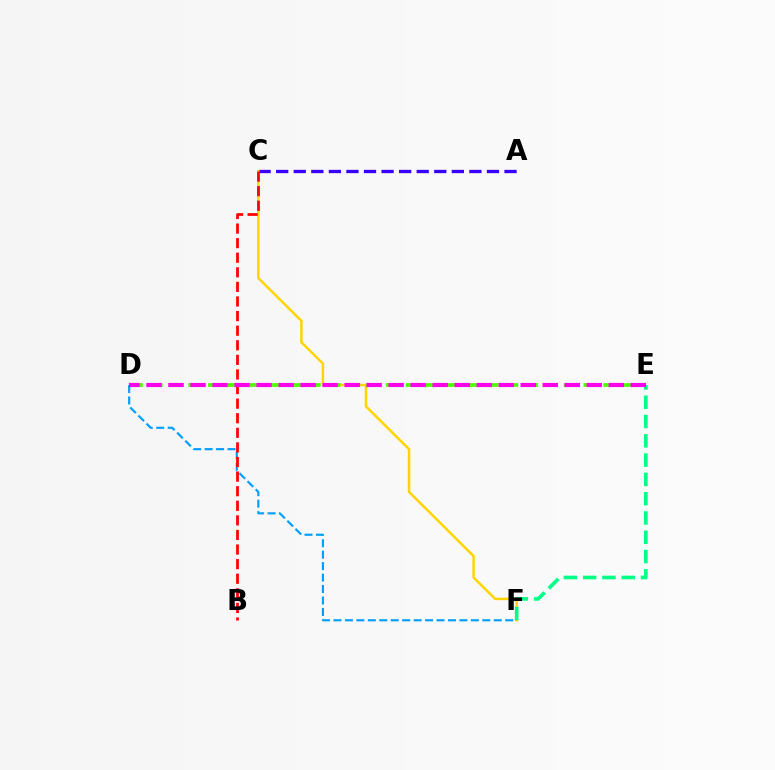{('D', 'F'): [{'color': '#009eff', 'line_style': 'dashed', 'thickness': 1.56}], ('A', 'C'): [{'color': '#3700ff', 'line_style': 'dashed', 'thickness': 2.39}], ('C', 'F'): [{'color': '#ffd500', 'line_style': 'solid', 'thickness': 1.8}], ('E', 'F'): [{'color': '#00ff86', 'line_style': 'dashed', 'thickness': 2.62}], ('B', 'C'): [{'color': '#ff0000', 'line_style': 'dashed', 'thickness': 1.98}], ('D', 'E'): [{'color': '#4fff00', 'line_style': 'dashed', 'thickness': 2.68}, {'color': '#ff00ed', 'line_style': 'dashed', 'thickness': 2.99}]}